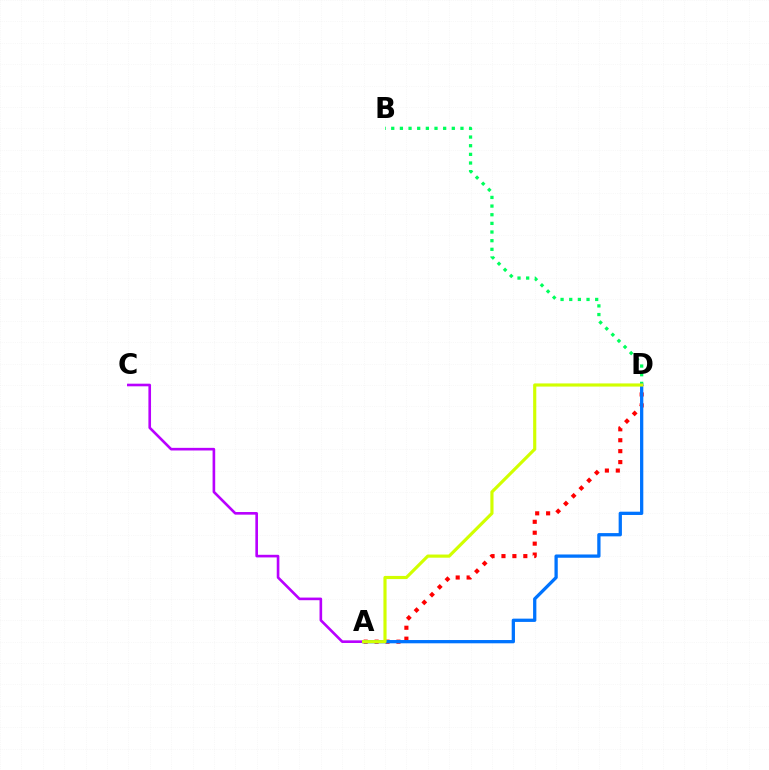{('A', 'D'): [{'color': '#ff0000', 'line_style': 'dotted', 'thickness': 2.97}, {'color': '#0074ff', 'line_style': 'solid', 'thickness': 2.36}, {'color': '#d1ff00', 'line_style': 'solid', 'thickness': 2.27}], ('B', 'D'): [{'color': '#00ff5c', 'line_style': 'dotted', 'thickness': 2.35}], ('A', 'C'): [{'color': '#b900ff', 'line_style': 'solid', 'thickness': 1.89}]}